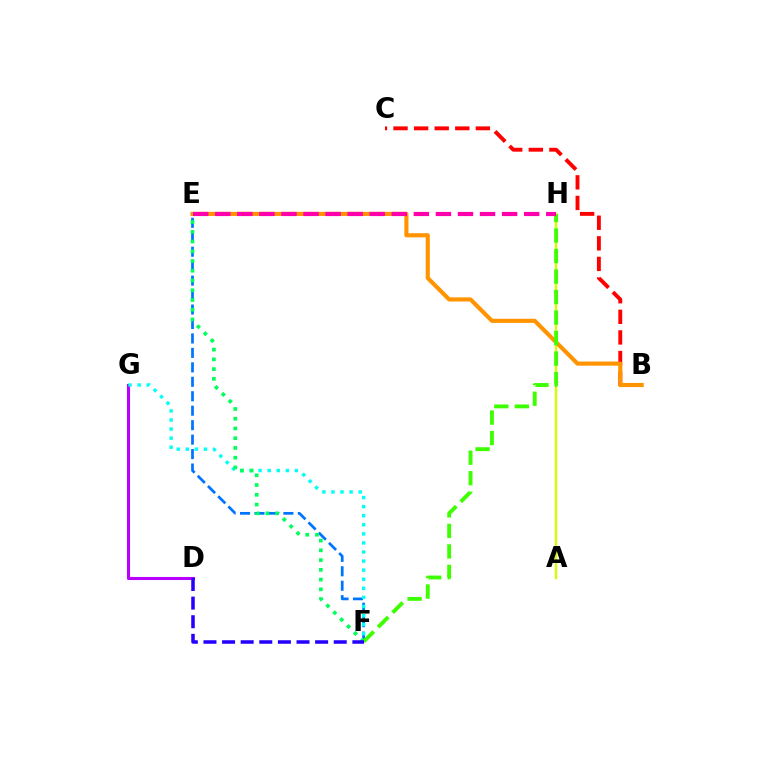{('A', 'H'): [{'color': '#d1ff00', 'line_style': 'solid', 'thickness': 1.7}], ('E', 'F'): [{'color': '#0074ff', 'line_style': 'dashed', 'thickness': 1.96}, {'color': '#00ff5c', 'line_style': 'dotted', 'thickness': 2.65}], ('B', 'C'): [{'color': '#ff0000', 'line_style': 'dashed', 'thickness': 2.8}], ('D', 'G'): [{'color': '#b900ff', 'line_style': 'solid', 'thickness': 2.21}], ('F', 'G'): [{'color': '#00fff6', 'line_style': 'dotted', 'thickness': 2.47}], ('B', 'E'): [{'color': '#ff9400', 'line_style': 'solid', 'thickness': 2.98}], ('F', 'H'): [{'color': '#3dff00', 'line_style': 'dashed', 'thickness': 2.79}], ('E', 'H'): [{'color': '#ff00ac', 'line_style': 'dashed', 'thickness': 3.0}], ('D', 'F'): [{'color': '#2500ff', 'line_style': 'dashed', 'thickness': 2.53}]}